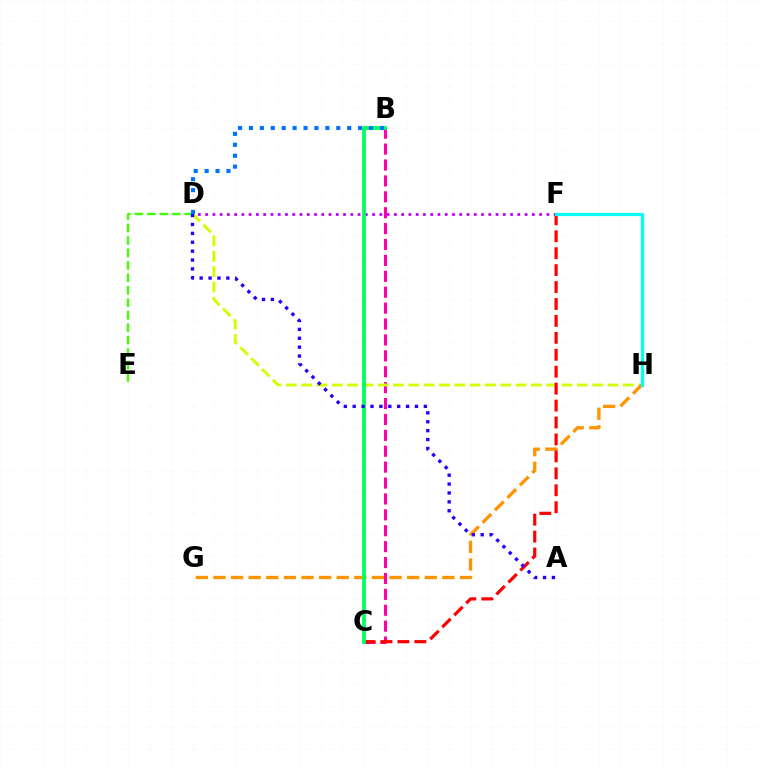{('B', 'C'): [{'color': '#ff00ac', 'line_style': 'dashed', 'thickness': 2.16}, {'color': '#00ff5c', 'line_style': 'solid', 'thickness': 2.71}], ('D', 'H'): [{'color': '#d1ff00', 'line_style': 'dashed', 'thickness': 2.08}], ('D', 'E'): [{'color': '#3dff00', 'line_style': 'dashed', 'thickness': 1.69}], ('D', 'F'): [{'color': '#b900ff', 'line_style': 'dotted', 'thickness': 1.97}], ('G', 'H'): [{'color': '#ff9400', 'line_style': 'dashed', 'thickness': 2.39}], ('C', 'F'): [{'color': '#ff0000', 'line_style': 'dashed', 'thickness': 2.3}], ('A', 'D'): [{'color': '#2500ff', 'line_style': 'dotted', 'thickness': 2.42}], ('F', 'H'): [{'color': '#00fff6', 'line_style': 'solid', 'thickness': 2.32}], ('B', 'D'): [{'color': '#0074ff', 'line_style': 'dotted', 'thickness': 2.97}]}